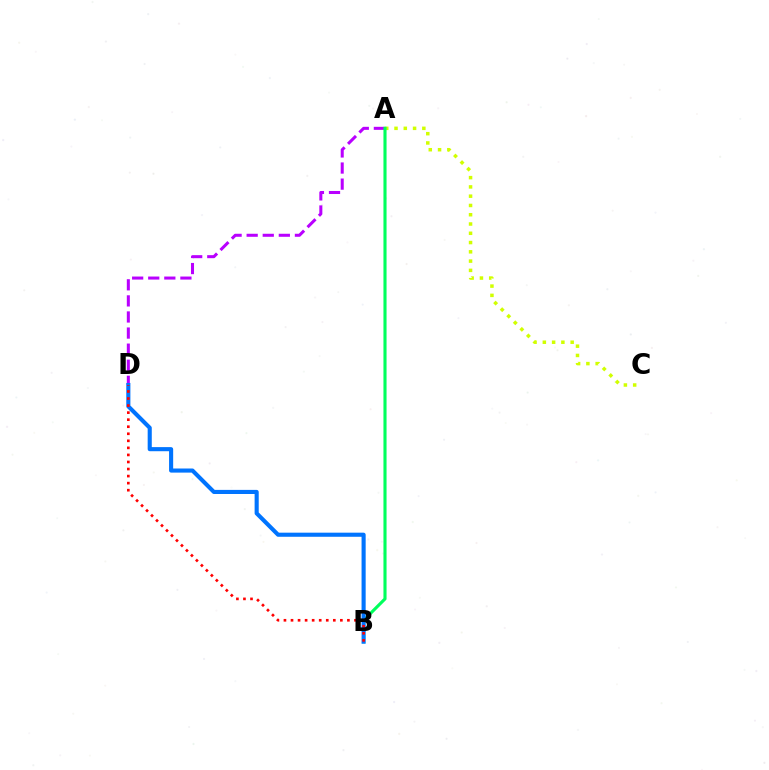{('A', 'C'): [{'color': '#d1ff00', 'line_style': 'dotted', 'thickness': 2.52}], ('A', 'D'): [{'color': '#b900ff', 'line_style': 'dashed', 'thickness': 2.19}], ('A', 'B'): [{'color': '#00ff5c', 'line_style': 'solid', 'thickness': 2.24}], ('B', 'D'): [{'color': '#0074ff', 'line_style': 'solid', 'thickness': 2.95}, {'color': '#ff0000', 'line_style': 'dotted', 'thickness': 1.92}]}